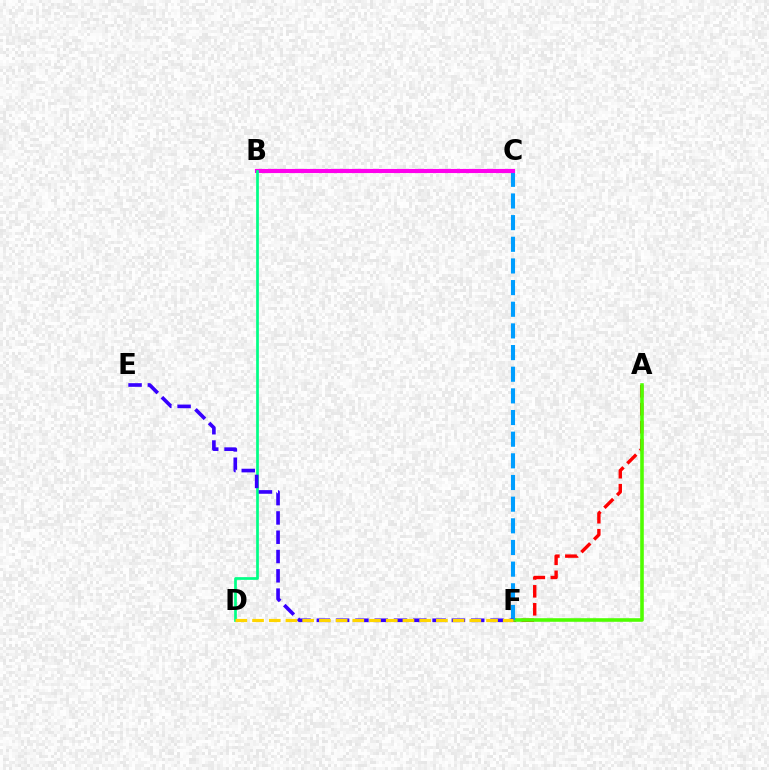{('A', 'F'): [{'color': '#ff0000', 'line_style': 'dashed', 'thickness': 2.44}, {'color': '#4fff00', 'line_style': 'solid', 'thickness': 2.58}], ('C', 'F'): [{'color': '#009eff', 'line_style': 'dashed', 'thickness': 2.94}], ('B', 'C'): [{'color': '#ff00ed', 'line_style': 'solid', 'thickness': 2.97}], ('B', 'D'): [{'color': '#00ff86', 'line_style': 'solid', 'thickness': 1.95}], ('E', 'F'): [{'color': '#3700ff', 'line_style': 'dashed', 'thickness': 2.62}], ('D', 'F'): [{'color': '#ffd500', 'line_style': 'dashed', 'thickness': 2.27}]}